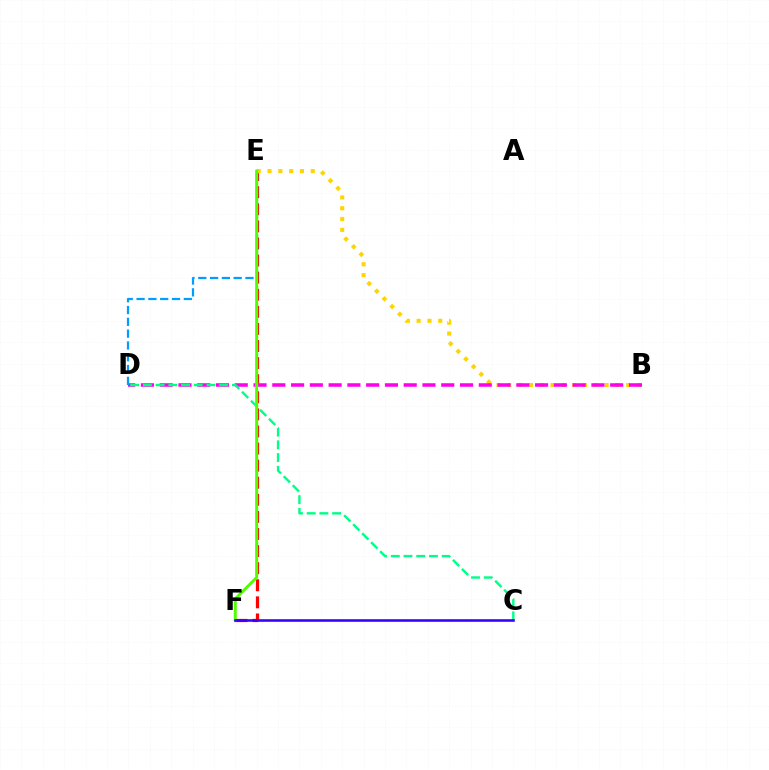{('E', 'F'): [{'color': '#ff0000', 'line_style': 'dashed', 'thickness': 2.32}, {'color': '#4fff00', 'line_style': 'solid', 'thickness': 2.14}], ('B', 'E'): [{'color': '#ffd500', 'line_style': 'dotted', 'thickness': 2.94}], ('B', 'D'): [{'color': '#ff00ed', 'line_style': 'dashed', 'thickness': 2.55}], ('D', 'E'): [{'color': '#009eff', 'line_style': 'dashed', 'thickness': 1.6}], ('C', 'D'): [{'color': '#00ff86', 'line_style': 'dashed', 'thickness': 1.73}], ('C', 'F'): [{'color': '#3700ff', 'line_style': 'solid', 'thickness': 1.86}]}